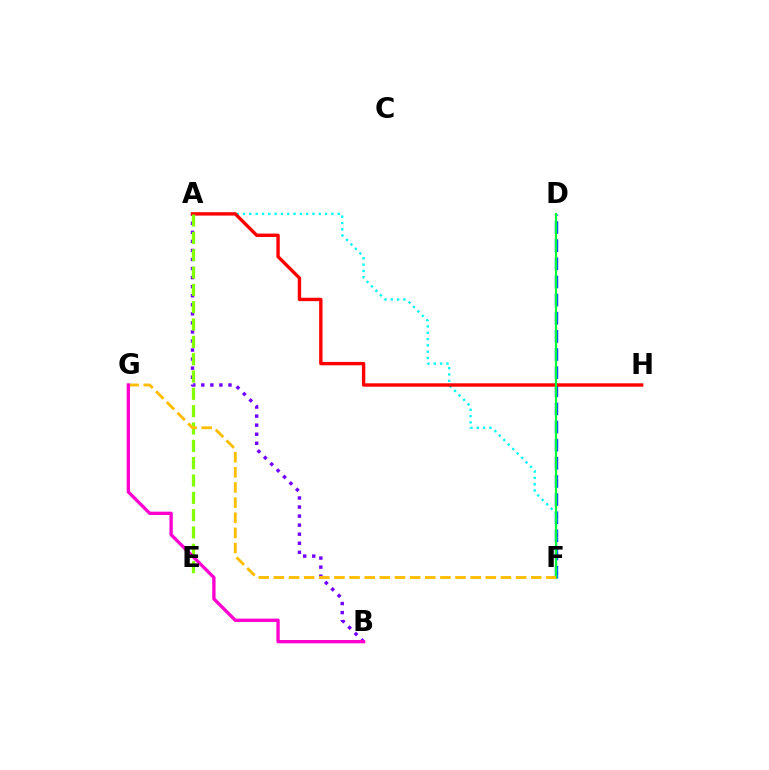{('A', 'B'): [{'color': '#7200ff', 'line_style': 'dotted', 'thickness': 2.46}], ('D', 'F'): [{'color': '#004bff', 'line_style': 'dashed', 'thickness': 2.46}, {'color': '#00ff39', 'line_style': 'solid', 'thickness': 1.55}], ('A', 'F'): [{'color': '#00fff6', 'line_style': 'dotted', 'thickness': 1.71}], ('A', 'H'): [{'color': '#ff0000', 'line_style': 'solid', 'thickness': 2.43}], ('A', 'E'): [{'color': '#84ff00', 'line_style': 'dashed', 'thickness': 2.35}], ('F', 'G'): [{'color': '#ffbd00', 'line_style': 'dashed', 'thickness': 2.06}], ('B', 'G'): [{'color': '#ff00cf', 'line_style': 'solid', 'thickness': 2.4}]}